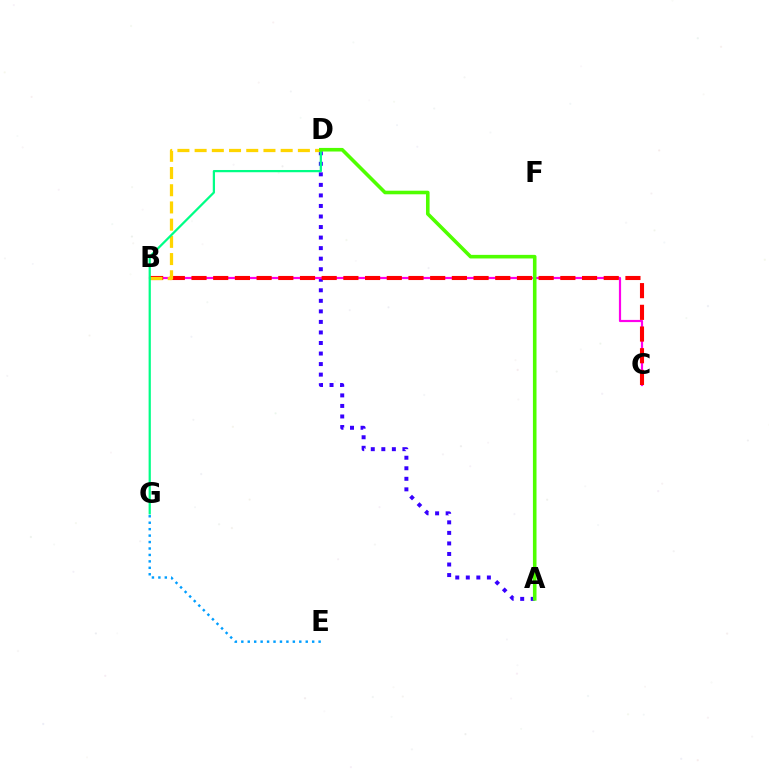{('A', 'D'): [{'color': '#3700ff', 'line_style': 'dotted', 'thickness': 2.86}, {'color': '#4fff00', 'line_style': 'solid', 'thickness': 2.58}], ('B', 'C'): [{'color': '#ff00ed', 'line_style': 'solid', 'thickness': 1.57}, {'color': '#ff0000', 'line_style': 'dashed', 'thickness': 2.95}], ('B', 'D'): [{'color': '#ffd500', 'line_style': 'dashed', 'thickness': 2.34}], ('E', 'G'): [{'color': '#009eff', 'line_style': 'dotted', 'thickness': 1.75}], ('D', 'G'): [{'color': '#00ff86', 'line_style': 'solid', 'thickness': 1.61}]}